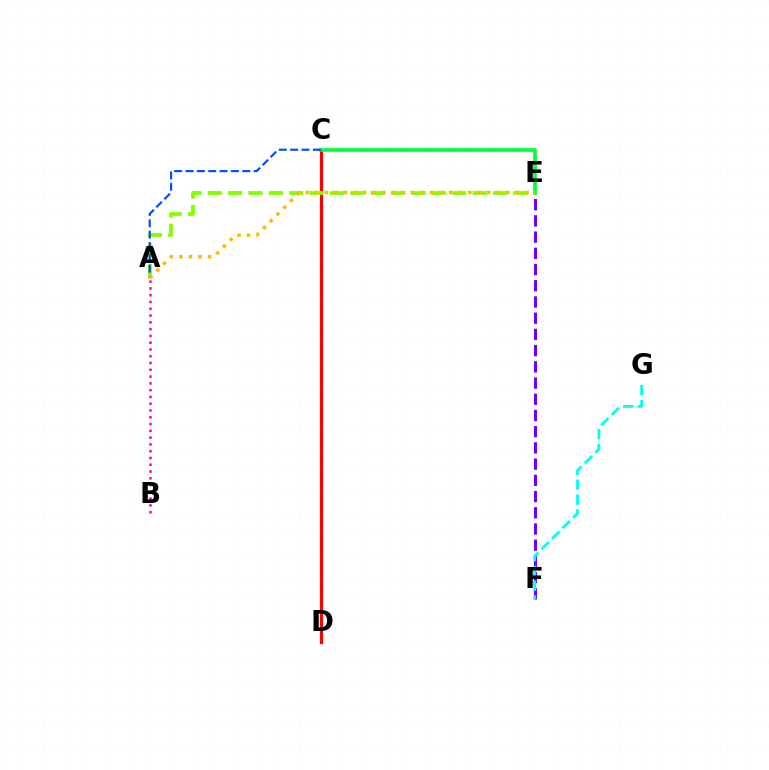{('E', 'F'): [{'color': '#7200ff', 'line_style': 'dashed', 'thickness': 2.2}], ('C', 'D'): [{'color': '#ff0000', 'line_style': 'solid', 'thickness': 2.31}], ('C', 'E'): [{'color': '#00ff39', 'line_style': 'solid', 'thickness': 2.62}], ('A', 'E'): [{'color': '#84ff00', 'line_style': 'dashed', 'thickness': 2.77}, {'color': '#ffbd00', 'line_style': 'dotted', 'thickness': 2.6}], ('F', 'G'): [{'color': '#00fff6', 'line_style': 'dashed', 'thickness': 2.02}], ('A', 'C'): [{'color': '#004bff', 'line_style': 'dashed', 'thickness': 1.54}], ('A', 'B'): [{'color': '#ff00cf', 'line_style': 'dotted', 'thickness': 1.84}]}